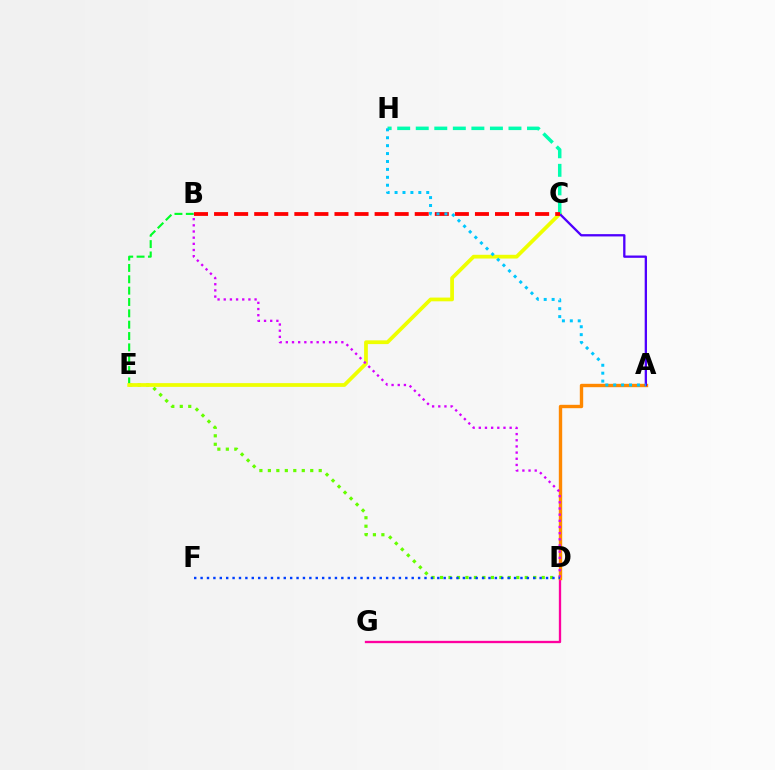{('D', 'G'): [{'color': '#ff00a0', 'line_style': 'solid', 'thickness': 1.67}], ('D', 'E'): [{'color': '#66ff00', 'line_style': 'dotted', 'thickness': 2.3}], ('B', 'E'): [{'color': '#00ff27', 'line_style': 'dashed', 'thickness': 1.54}], ('C', 'E'): [{'color': '#eeff00', 'line_style': 'solid', 'thickness': 2.7}], ('A', 'D'): [{'color': '#ff8800', 'line_style': 'solid', 'thickness': 2.44}], ('A', 'C'): [{'color': '#4f00ff', 'line_style': 'solid', 'thickness': 1.66}], ('C', 'H'): [{'color': '#00ffaf', 'line_style': 'dashed', 'thickness': 2.52}], ('B', 'D'): [{'color': '#d600ff', 'line_style': 'dotted', 'thickness': 1.68}], ('B', 'C'): [{'color': '#ff0000', 'line_style': 'dashed', 'thickness': 2.73}], ('A', 'H'): [{'color': '#00c7ff', 'line_style': 'dotted', 'thickness': 2.15}], ('D', 'F'): [{'color': '#003fff', 'line_style': 'dotted', 'thickness': 1.74}]}